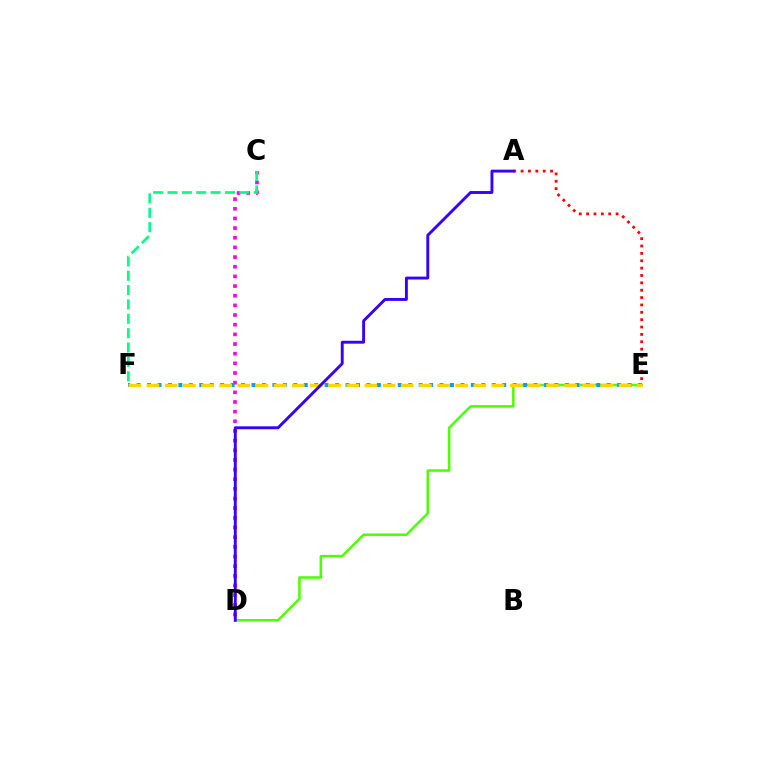{('A', 'E'): [{'color': '#ff0000', 'line_style': 'dotted', 'thickness': 2.0}], ('C', 'D'): [{'color': '#ff00ed', 'line_style': 'dotted', 'thickness': 2.62}], ('C', 'F'): [{'color': '#00ff86', 'line_style': 'dashed', 'thickness': 1.95}], ('D', 'E'): [{'color': '#4fff00', 'line_style': 'solid', 'thickness': 1.83}], ('E', 'F'): [{'color': '#009eff', 'line_style': 'dotted', 'thickness': 2.84}, {'color': '#ffd500', 'line_style': 'dashed', 'thickness': 2.47}], ('A', 'D'): [{'color': '#3700ff', 'line_style': 'solid', 'thickness': 2.09}]}